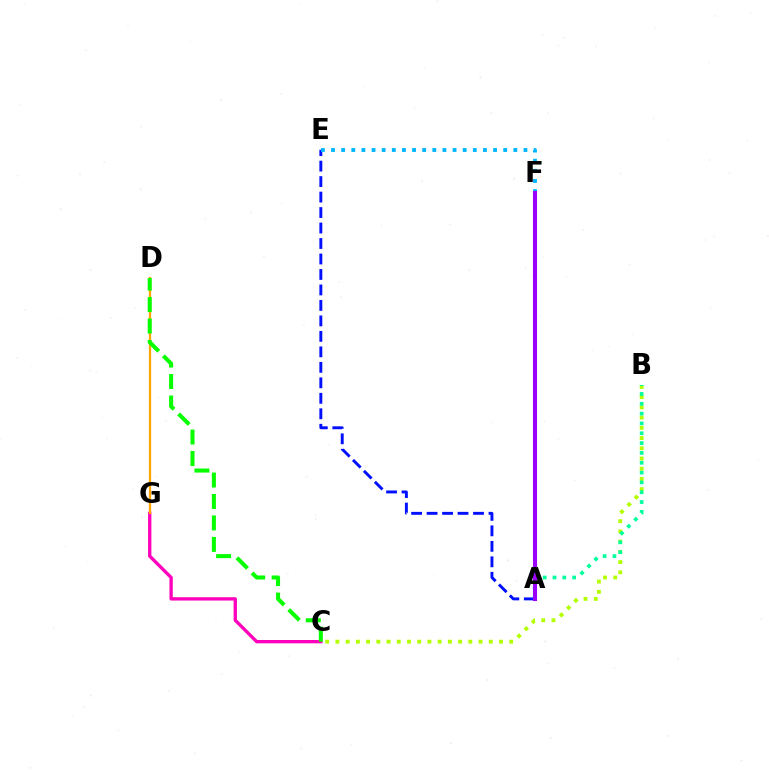{('B', 'C'): [{'color': '#b3ff00', 'line_style': 'dotted', 'thickness': 2.78}], ('A', 'E'): [{'color': '#0010ff', 'line_style': 'dashed', 'thickness': 2.1}], ('C', 'G'): [{'color': '#ff00bd', 'line_style': 'solid', 'thickness': 2.39}], ('A', 'F'): [{'color': '#ff0000', 'line_style': 'dashed', 'thickness': 1.83}, {'color': '#9b00ff', 'line_style': 'solid', 'thickness': 2.95}], ('A', 'B'): [{'color': '#00ff9d', 'line_style': 'dotted', 'thickness': 2.67}], ('E', 'F'): [{'color': '#00b5ff', 'line_style': 'dotted', 'thickness': 2.75}], ('D', 'G'): [{'color': '#ffa500', 'line_style': 'solid', 'thickness': 1.63}], ('C', 'D'): [{'color': '#08ff00', 'line_style': 'dashed', 'thickness': 2.92}]}